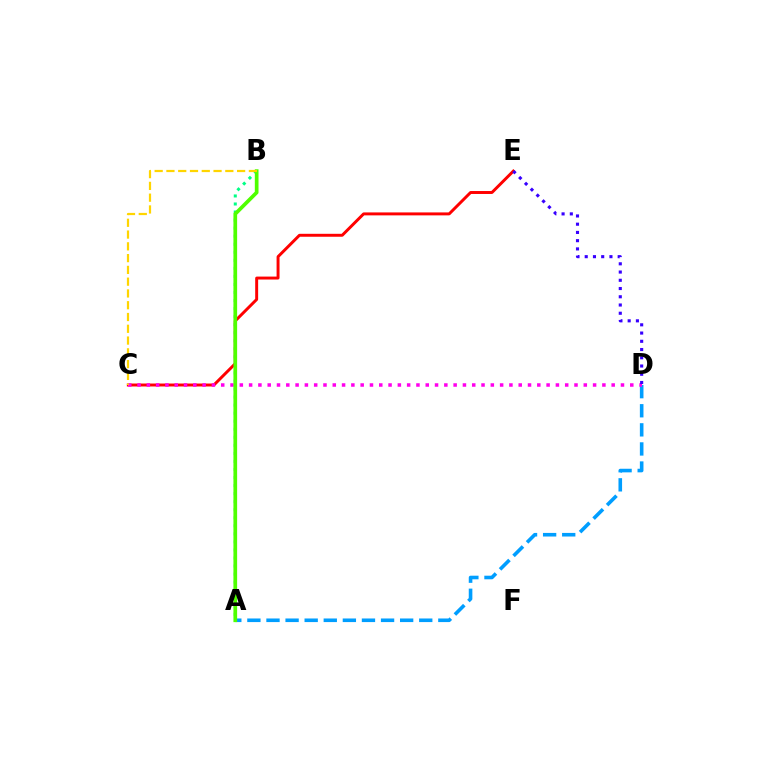{('A', 'B'): [{'color': '#00ff86', 'line_style': 'dotted', 'thickness': 2.19}, {'color': '#4fff00', 'line_style': 'solid', 'thickness': 2.66}], ('A', 'D'): [{'color': '#009eff', 'line_style': 'dashed', 'thickness': 2.59}], ('C', 'E'): [{'color': '#ff0000', 'line_style': 'solid', 'thickness': 2.12}], ('C', 'D'): [{'color': '#ff00ed', 'line_style': 'dotted', 'thickness': 2.53}], ('B', 'C'): [{'color': '#ffd500', 'line_style': 'dashed', 'thickness': 1.6}], ('D', 'E'): [{'color': '#3700ff', 'line_style': 'dotted', 'thickness': 2.24}]}